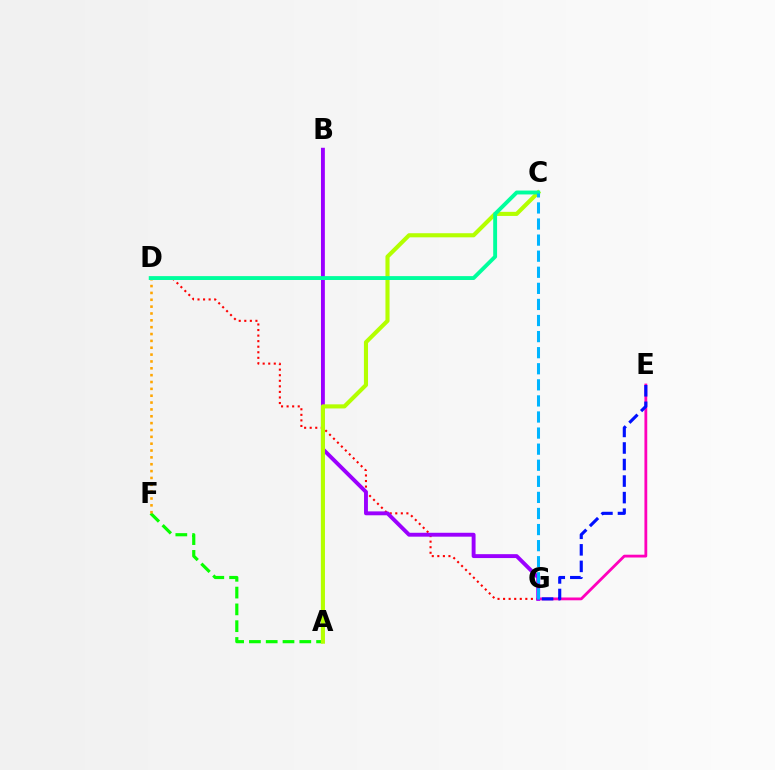{('D', 'G'): [{'color': '#ff0000', 'line_style': 'dotted', 'thickness': 1.51}], ('A', 'F'): [{'color': '#08ff00', 'line_style': 'dashed', 'thickness': 2.28}], ('E', 'G'): [{'color': '#ff00bd', 'line_style': 'solid', 'thickness': 2.01}, {'color': '#0010ff', 'line_style': 'dashed', 'thickness': 2.25}], ('D', 'F'): [{'color': '#ffa500', 'line_style': 'dotted', 'thickness': 1.86}], ('B', 'G'): [{'color': '#9b00ff', 'line_style': 'solid', 'thickness': 2.8}], ('A', 'C'): [{'color': '#b3ff00', 'line_style': 'solid', 'thickness': 2.95}], ('C', 'D'): [{'color': '#00ff9d', 'line_style': 'solid', 'thickness': 2.8}], ('C', 'G'): [{'color': '#00b5ff', 'line_style': 'dashed', 'thickness': 2.18}]}